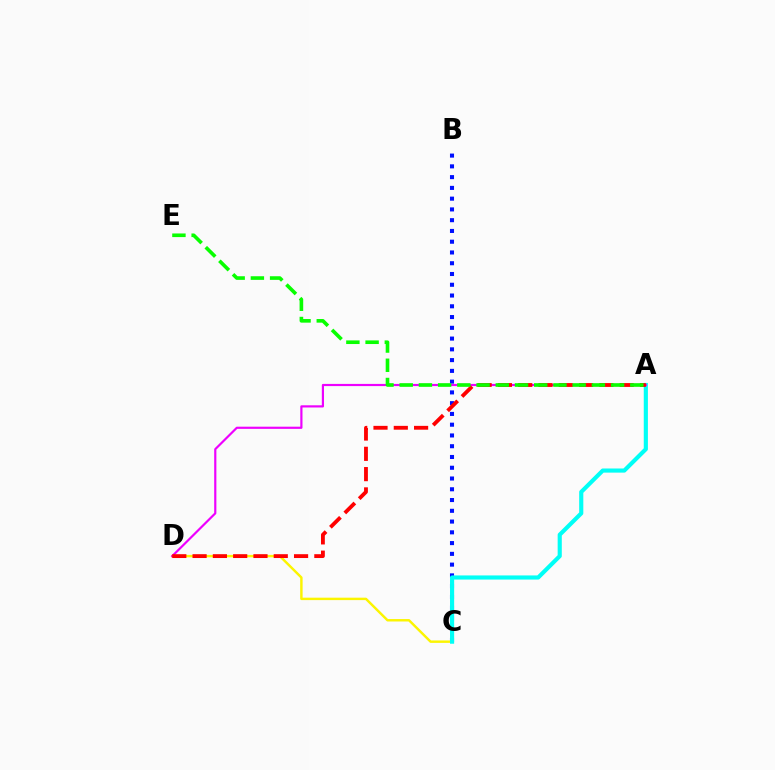{('B', 'C'): [{'color': '#0010ff', 'line_style': 'dotted', 'thickness': 2.92}], ('C', 'D'): [{'color': '#fcf500', 'line_style': 'solid', 'thickness': 1.75}], ('A', 'C'): [{'color': '#00fff6', 'line_style': 'solid', 'thickness': 2.98}], ('A', 'D'): [{'color': '#ee00ff', 'line_style': 'solid', 'thickness': 1.57}, {'color': '#ff0000', 'line_style': 'dashed', 'thickness': 2.76}], ('A', 'E'): [{'color': '#08ff00', 'line_style': 'dashed', 'thickness': 2.61}]}